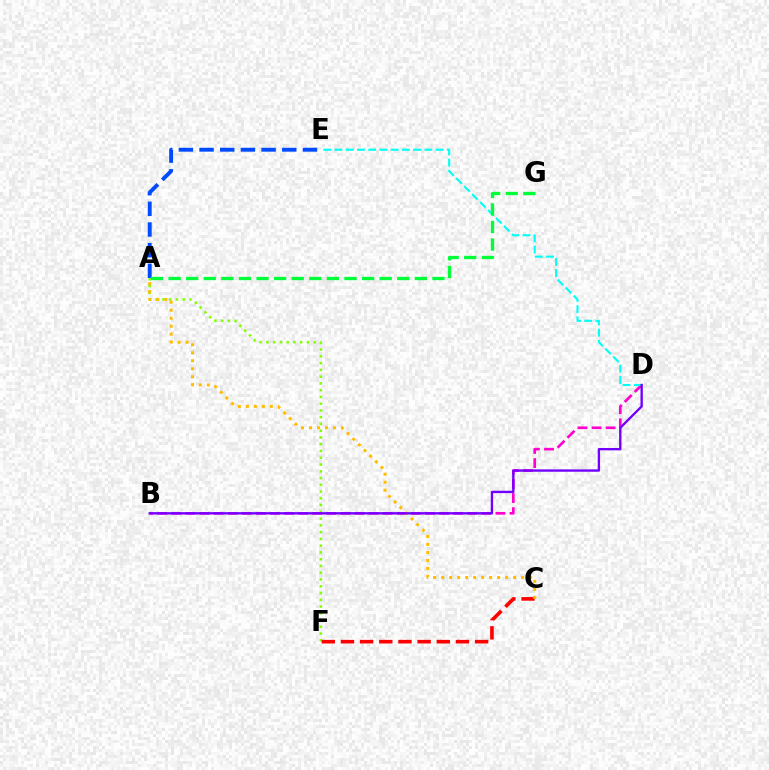{('A', 'F'): [{'color': '#84ff00', 'line_style': 'dotted', 'thickness': 1.84}], ('A', 'E'): [{'color': '#004bff', 'line_style': 'dashed', 'thickness': 2.81}], ('C', 'F'): [{'color': '#ff0000', 'line_style': 'dashed', 'thickness': 2.6}], ('B', 'D'): [{'color': '#ff00cf', 'line_style': 'dashed', 'thickness': 1.91}, {'color': '#7200ff', 'line_style': 'solid', 'thickness': 1.69}], ('D', 'E'): [{'color': '#00fff6', 'line_style': 'dashed', 'thickness': 1.53}], ('A', 'C'): [{'color': '#ffbd00', 'line_style': 'dotted', 'thickness': 2.17}], ('A', 'G'): [{'color': '#00ff39', 'line_style': 'dashed', 'thickness': 2.39}]}